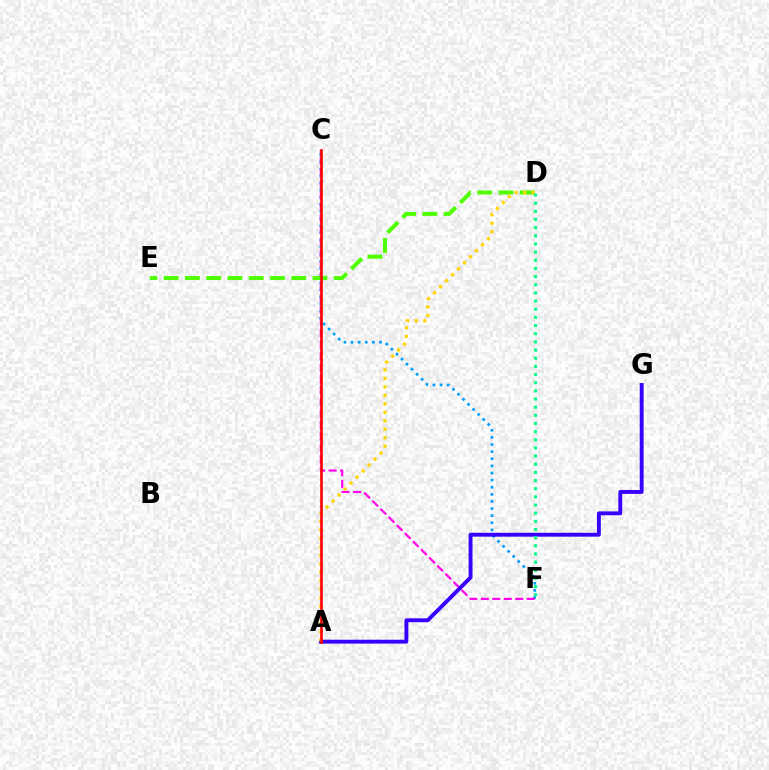{('C', 'F'): [{'color': '#009eff', 'line_style': 'dotted', 'thickness': 1.93}, {'color': '#ff00ed', 'line_style': 'dashed', 'thickness': 1.56}], ('D', 'E'): [{'color': '#4fff00', 'line_style': 'dashed', 'thickness': 2.89}], ('A', 'G'): [{'color': '#3700ff', 'line_style': 'solid', 'thickness': 2.8}], ('A', 'D'): [{'color': '#ffd500', 'line_style': 'dotted', 'thickness': 2.3}], ('D', 'F'): [{'color': '#00ff86', 'line_style': 'dotted', 'thickness': 2.22}], ('A', 'C'): [{'color': '#ff0000', 'line_style': 'solid', 'thickness': 1.89}]}